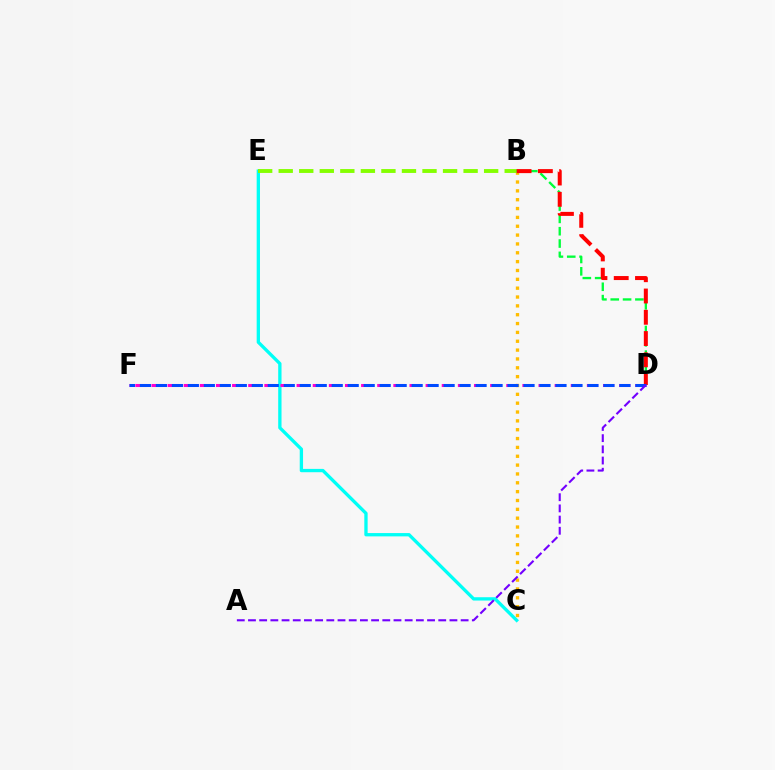{('C', 'E'): [{'color': '#00fff6', 'line_style': 'solid', 'thickness': 2.39}], ('B', 'C'): [{'color': '#ffbd00', 'line_style': 'dotted', 'thickness': 2.4}], ('B', 'E'): [{'color': '#84ff00', 'line_style': 'dashed', 'thickness': 2.79}], ('B', 'D'): [{'color': '#00ff39', 'line_style': 'dashed', 'thickness': 1.67}, {'color': '#ff0000', 'line_style': 'dashed', 'thickness': 2.89}], ('D', 'F'): [{'color': '#ff00cf', 'line_style': 'dashed', 'thickness': 2.19}, {'color': '#004bff', 'line_style': 'dashed', 'thickness': 2.17}], ('A', 'D'): [{'color': '#7200ff', 'line_style': 'dashed', 'thickness': 1.52}]}